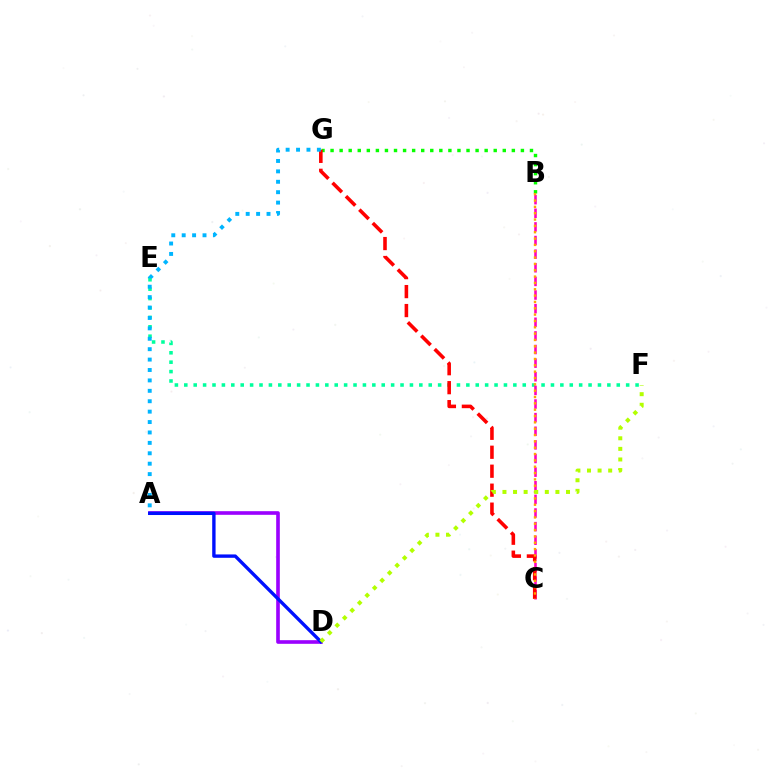{('E', 'F'): [{'color': '#00ff9d', 'line_style': 'dotted', 'thickness': 2.55}], ('A', 'D'): [{'color': '#9b00ff', 'line_style': 'solid', 'thickness': 2.62}, {'color': '#0010ff', 'line_style': 'solid', 'thickness': 2.43}], ('B', 'C'): [{'color': '#ff00bd', 'line_style': 'dashed', 'thickness': 1.85}, {'color': '#ffa500', 'line_style': 'dotted', 'thickness': 1.72}], ('B', 'G'): [{'color': '#08ff00', 'line_style': 'dotted', 'thickness': 2.46}], ('C', 'G'): [{'color': '#ff0000', 'line_style': 'dashed', 'thickness': 2.58}], ('A', 'G'): [{'color': '#00b5ff', 'line_style': 'dotted', 'thickness': 2.83}], ('D', 'F'): [{'color': '#b3ff00', 'line_style': 'dotted', 'thickness': 2.88}]}